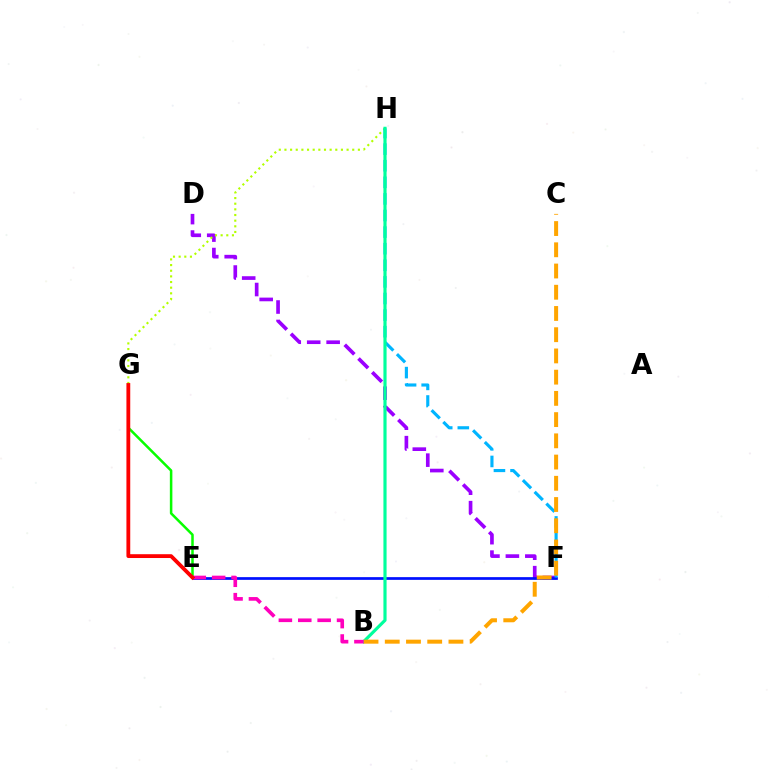{('D', 'F'): [{'color': '#9b00ff', 'line_style': 'dashed', 'thickness': 2.64}], ('E', 'F'): [{'color': '#0010ff', 'line_style': 'solid', 'thickness': 1.96}], ('E', 'G'): [{'color': '#08ff00', 'line_style': 'solid', 'thickness': 1.82}, {'color': '#ff0000', 'line_style': 'solid', 'thickness': 2.75}], ('G', 'H'): [{'color': '#b3ff00', 'line_style': 'dotted', 'thickness': 1.54}], ('F', 'H'): [{'color': '#00b5ff', 'line_style': 'dashed', 'thickness': 2.25}], ('B', 'H'): [{'color': '#00ff9d', 'line_style': 'solid', 'thickness': 2.28}], ('B', 'C'): [{'color': '#ffa500', 'line_style': 'dashed', 'thickness': 2.88}], ('B', 'E'): [{'color': '#ff00bd', 'line_style': 'dashed', 'thickness': 2.63}]}